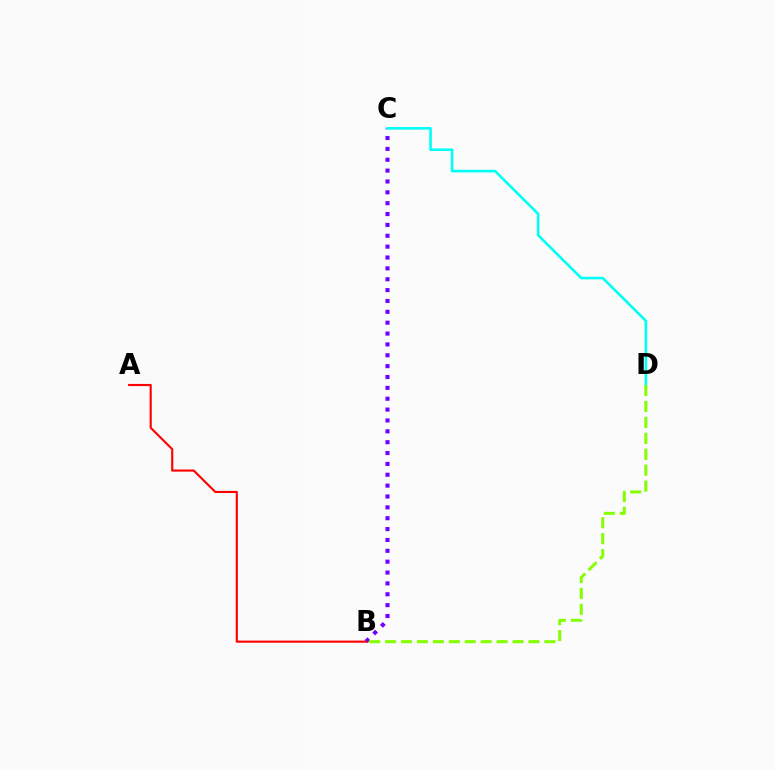{('B', 'C'): [{'color': '#7200ff', 'line_style': 'dotted', 'thickness': 2.95}], ('A', 'B'): [{'color': '#ff0000', 'line_style': 'solid', 'thickness': 1.53}], ('C', 'D'): [{'color': '#00fff6', 'line_style': 'solid', 'thickness': 1.89}], ('B', 'D'): [{'color': '#84ff00', 'line_style': 'dashed', 'thickness': 2.16}]}